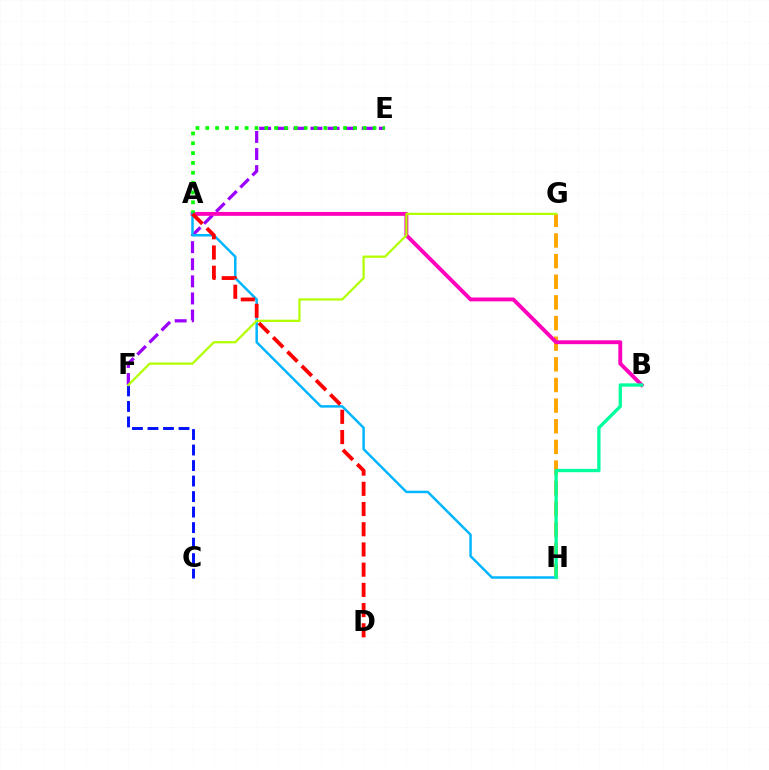{('G', 'H'): [{'color': '#ffa500', 'line_style': 'dashed', 'thickness': 2.8}], ('E', 'F'): [{'color': '#9b00ff', 'line_style': 'dashed', 'thickness': 2.32}], ('A', 'B'): [{'color': '#ff00bd', 'line_style': 'solid', 'thickness': 2.78}], ('C', 'F'): [{'color': '#0010ff', 'line_style': 'dashed', 'thickness': 2.11}], ('A', 'E'): [{'color': '#08ff00', 'line_style': 'dotted', 'thickness': 2.67}], ('A', 'H'): [{'color': '#00b5ff', 'line_style': 'solid', 'thickness': 1.78}], ('F', 'G'): [{'color': '#b3ff00', 'line_style': 'solid', 'thickness': 1.62}], ('A', 'D'): [{'color': '#ff0000', 'line_style': 'dashed', 'thickness': 2.75}], ('B', 'H'): [{'color': '#00ff9d', 'line_style': 'solid', 'thickness': 2.39}]}